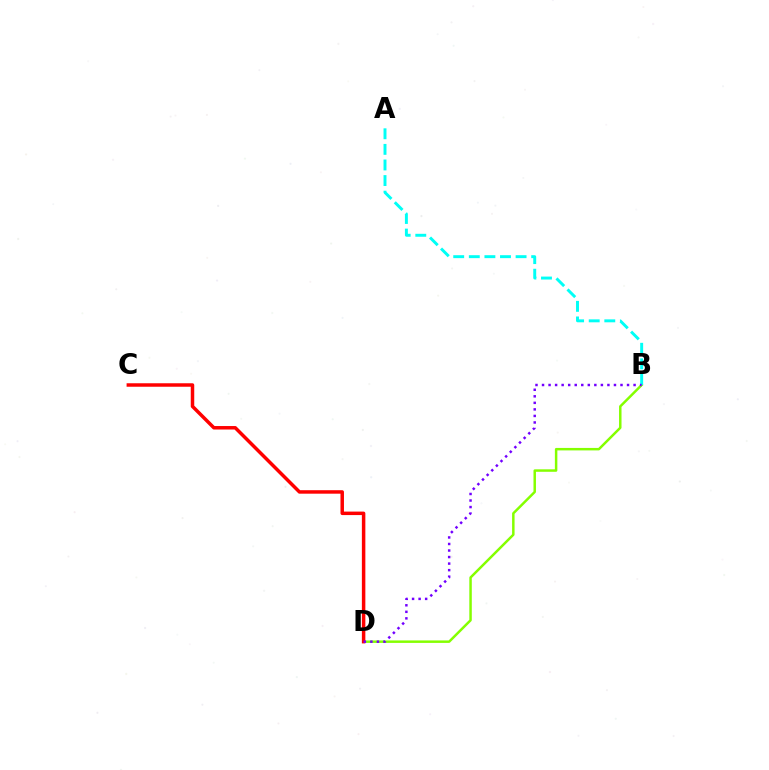{('B', 'D'): [{'color': '#84ff00', 'line_style': 'solid', 'thickness': 1.78}, {'color': '#7200ff', 'line_style': 'dotted', 'thickness': 1.78}], ('C', 'D'): [{'color': '#ff0000', 'line_style': 'solid', 'thickness': 2.51}], ('A', 'B'): [{'color': '#00fff6', 'line_style': 'dashed', 'thickness': 2.12}]}